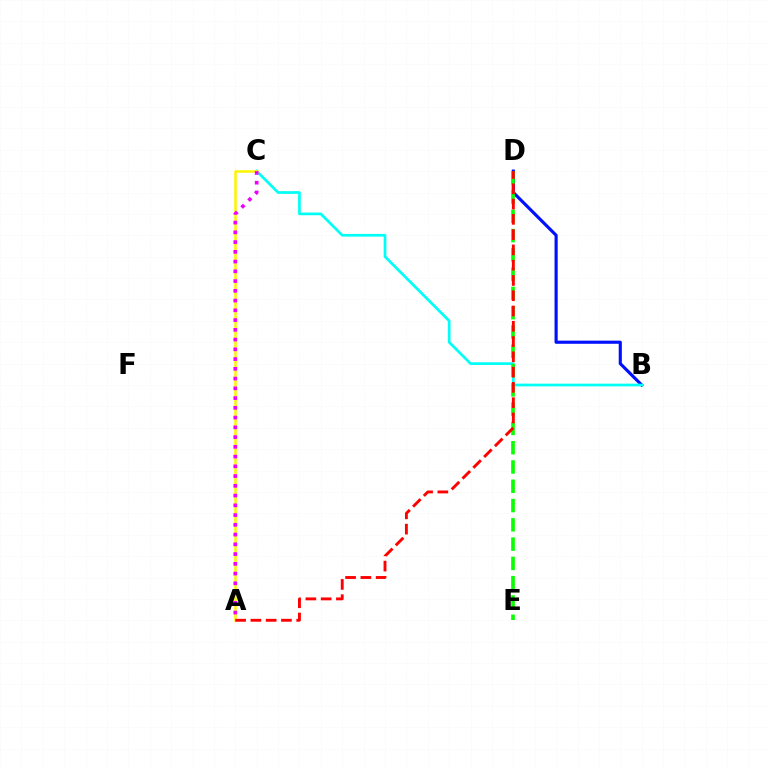{('B', 'D'): [{'color': '#0010ff', 'line_style': 'solid', 'thickness': 2.26}], ('B', 'C'): [{'color': '#00fff6', 'line_style': 'solid', 'thickness': 1.94}], ('A', 'C'): [{'color': '#fcf500', 'line_style': 'solid', 'thickness': 1.82}, {'color': '#ee00ff', 'line_style': 'dotted', 'thickness': 2.65}], ('D', 'E'): [{'color': '#08ff00', 'line_style': 'dashed', 'thickness': 2.62}], ('A', 'D'): [{'color': '#ff0000', 'line_style': 'dashed', 'thickness': 2.08}]}